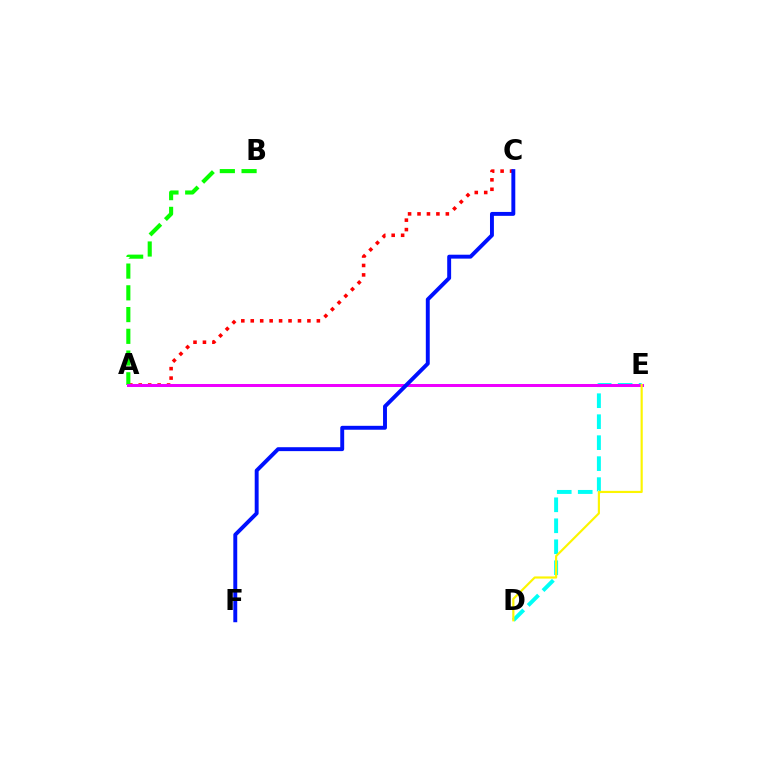{('A', 'C'): [{'color': '#ff0000', 'line_style': 'dotted', 'thickness': 2.57}], ('D', 'E'): [{'color': '#00fff6', 'line_style': 'dashed', 'thickness': 2.85}, {'color': '#fcf500', 'line_style': 'solid', 'thickness': 1.56}], ('A', 'B'): [{'color': '#08ff00', 'line_style': 'dashed', 'thickness': 2.95}], ('A', 'E'): [{'color': '#ee00ff', 'line_style': 'solid', 'thickness': 2.16}], ('C', 'F'): [{'color': '#0010ff', 'line_style': 'solid', 'thickness': 2.82}]}